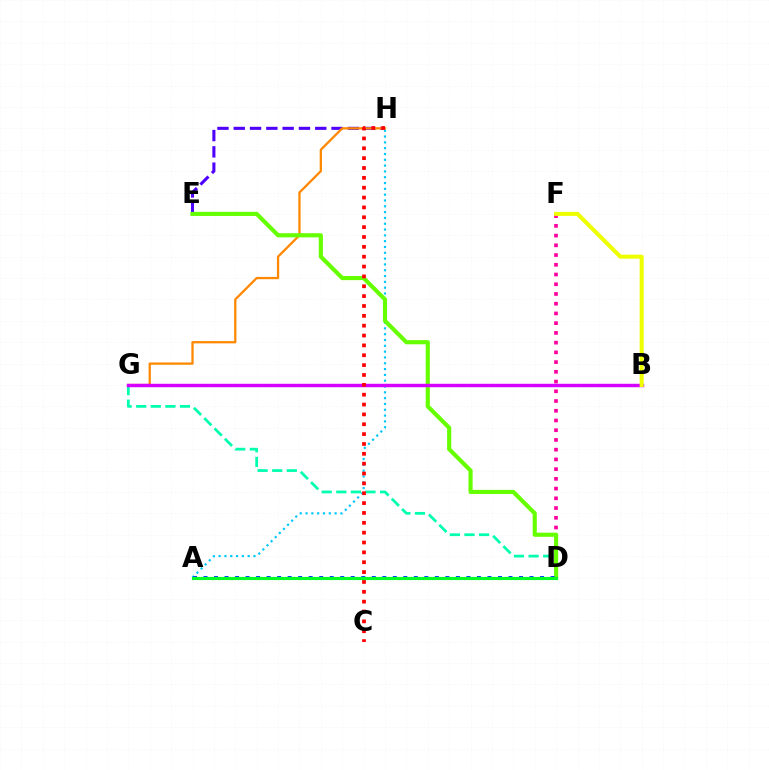{('E', 'H'): [{'color': '#4f00ff', 'line_style': 'dashed', 'thickness': 2.21}], ('D', 'G'): [{'color': '#00ffaf', 'line_style': 'dashed', 'thickness': 1.98}], ('A', 'H'): [{'color': '#00c7ff', 'line_style': 'dotted', 'thickness': 1.58}], ('G', 'H'): [{'color': '#ff8800', 'line_style': 'solid', 'thickness': 1.64}], ('D', 'F'): [{'color': '#ff00a0', 'line_style': 'dotted', 'thickness': 2.64}], ('D', 'E'): [{'color': '#66ff00', 'line_style': 'solid', 'thickness': 2.98}], ('A', 'D'): [{'color': '#003fff', 'line_style': 'dotted', 'thickness': 2.86}, {'color': '#00ff27', 'line_style': 'solid', 'thickness': 2.25}], ('B', 'G'): [{'color': '#d600ff', 'line_style': 'solid', 'thickness': 2.49}], ('B', 'F'): [{'color': '#eeff00', 'line_style': 'solid', 'thickness': 2.91}], ('C', 'H'): [{'color': '#ff0000', 'line_style': 'dotted', 'thickness': 2.68}]}